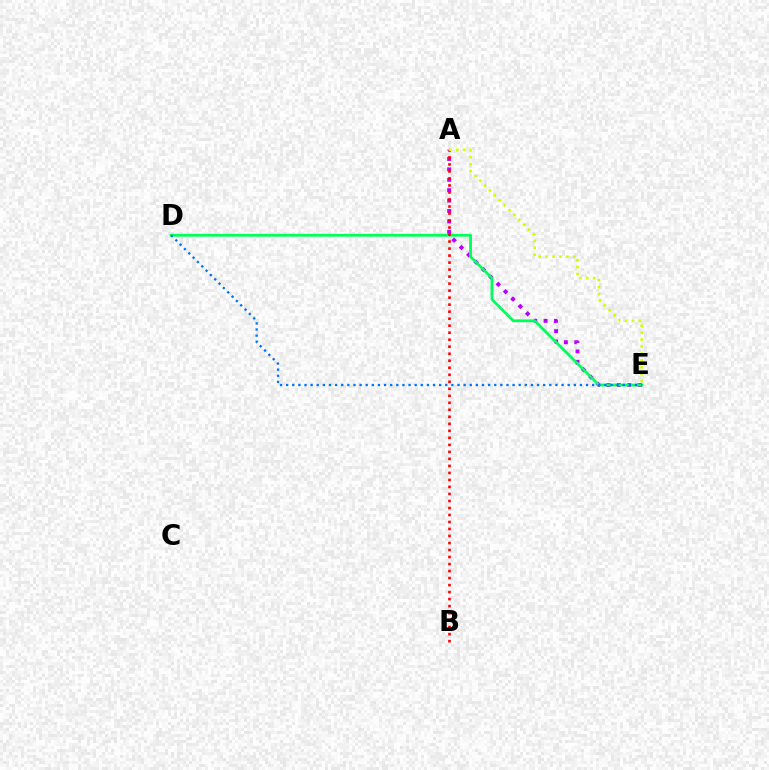{('A', 'E'): [{'color': '#b900ff', 'line_style': 'dotted', 'thickness': 2.83}, {'color': '#d1ff00', 'line_style': 'dotted', 'thickness': 1.87}], ('D', 'E'): [{'color': '#00ff5c', 'line_style': 'solid', 'thickness': 2.01}, {'color': '#0074ff', 'line_style': 'dotted', 'thickness': 1.66}], ('A', 'B'): [{'color': '#ff0000', 'line_style': 'dotted', 'thickness': 1.9}]}